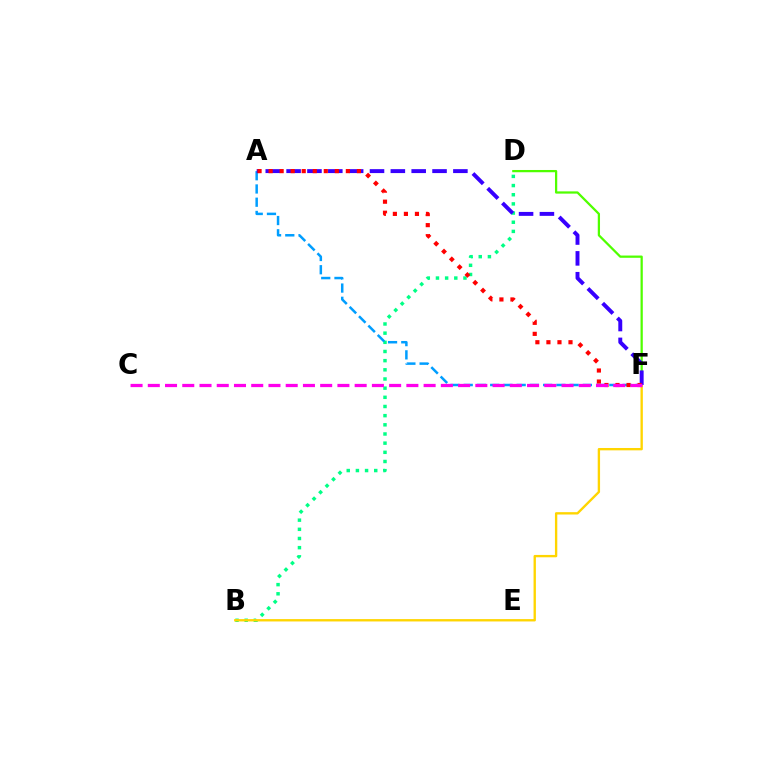{('B', 'D'): [{'color': '#00ff86', 'line_style': 'dotted', 'thickness': 2.49}], ('A', 'F'): [{'color': '#009eff', 'line_style': 'dashed', 'thickness': 1.8}, {'color': '#3700ff', 'line_style': 'dashed', 'thickness': 2.83}, {'color': '#ff0000', 'line_style': 'dotted', 'thickness': 3.0}], ('D', 'F'): [{'color': '#4fff00', 'line_style': 'solid', 'thickness': 1.62}], ('B', 'F'): [{'color': '#ffd500', 'line_style': 'solid', 'thickness': 1.69}], ('C', 'F'): [{'color': '#ff00ed', 'line_style': 'dashed', 'thickness': 2.34}]}